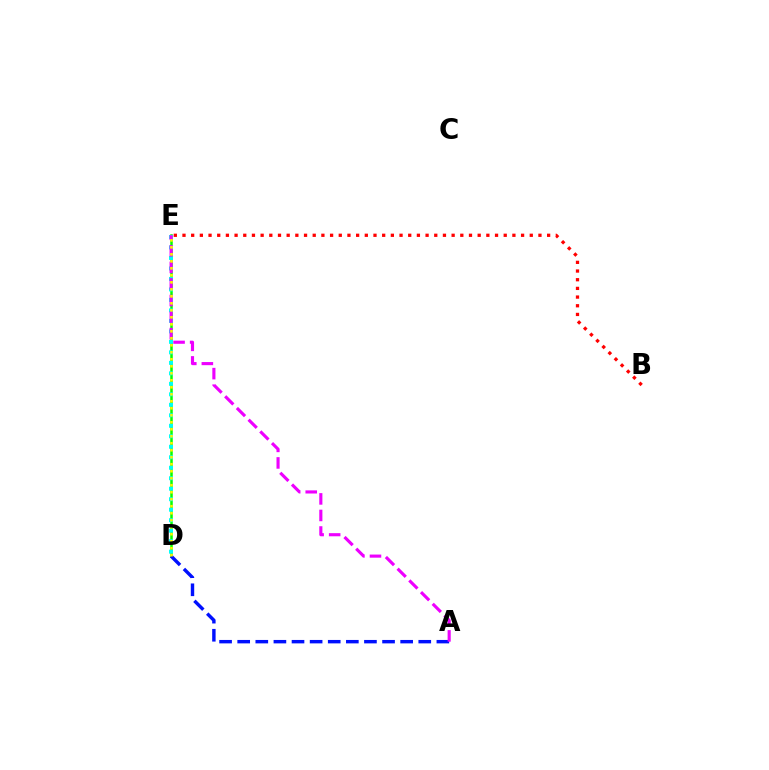{('D', 'E'): [{'color': '#08ff00', 'line_style': 'solid', 'thickness': 1.82}, {'color': '#00fff6', 'line_style': 'dotted', 'thickness': 2.85}, {'color': '#fcf500', 'line_style': 'dotted', 'thickness': 1.9}], ('B', 'E'): [{'color': '#ff0000', 'line_style': 'dotted', 'thickness': 2.36}], ('A', 'D'): [{'color': '#0010ff', 'line_style': 'dashed', 'thickness': 2.46}], ('A', 'E'): [{'color': '#ee00ff', 'line_style': 'dashed', 'thickness': 2.25}]}